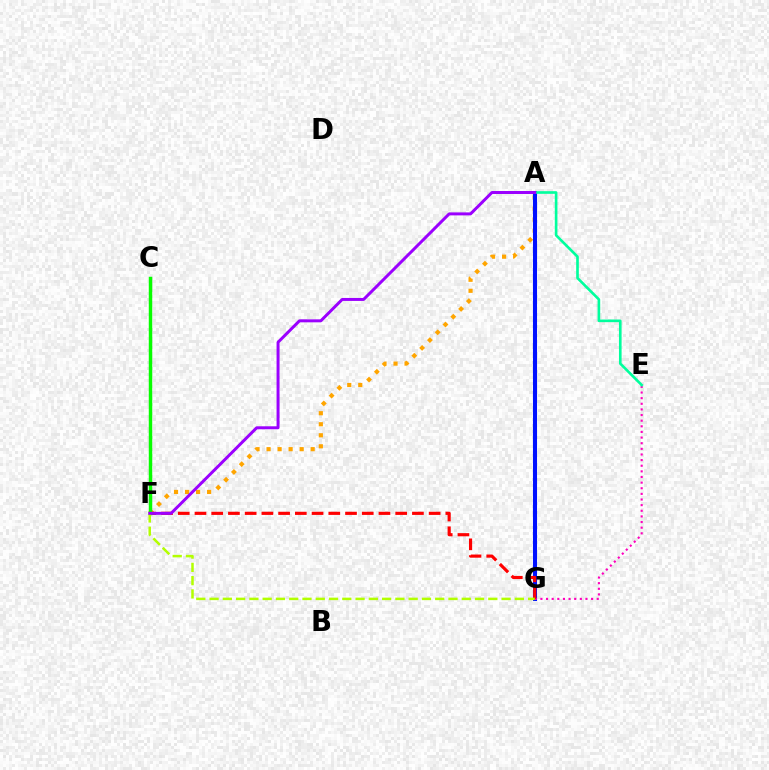{('A', 'F'): [{'color': '#ffa500', 'line_style': 'dotted', 'thickness': 3.0}, {'color': '#9b00ff', 'line_style': 'solid', 'thickness': 2.14}], ('A', 'G'): [{'color': '#0010ff', 'line_style': 'solid', 'thickness': 2.92}], ('E', 'G'): [{'color': '#ff00bd', 'line_style': 'dotted', 'thickness': 1.53}], ('F', 'G'): [{'color': '#ff0000', 'line_style': 'dashed', 'thickness': 2.27}, {'color': '#b3ff00', 'line_style': 'dashed', 'thickness': 1.8}], ('C', 'F'): [{'color': '#00b5ff', 'line_style': 'solid', 'thickness': 2.12}, {'color': '#08ff00', 'line_style': 'solid', 'thickness': 2.49}], ('A', 'E'): [{'color': '#00ff9d', 'line_style': 'solid', 'thickness': 1.9}]}